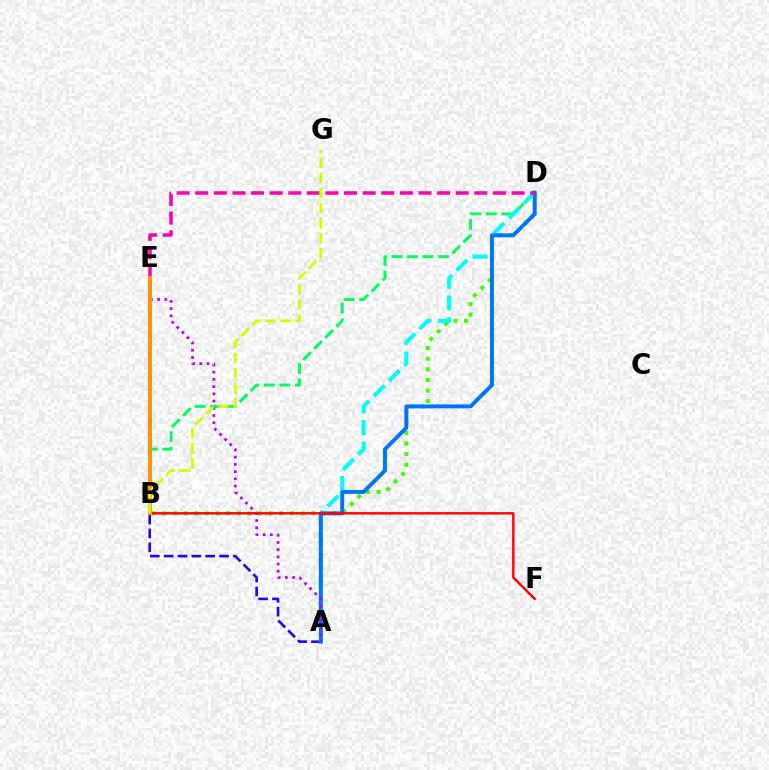{('B', 'D'): [{'color': '#00ff5c', 'line_style': 'dashed', 'thickness': 2.12}, {'color': '#3dff00', 'line_style': 'dotted', 'thickness': 2.88}], ('A', 'B'): [{'color': '#2500ff', 'line_style': 'dashed', 'thickness': 1.88}], ('A', 'D'): [{'color': '#00fff6', 'line_style': 'dashed', 'thickness': 2.93}, {'color': '#0074ff', 'line_style': 'solid', 'thickness': 2.82}], ('D', 'E'): [{'color': '#ff00ac', 'line_style': 'dashed', 'thickness': 2.53}], ('A', 'E'): [{'color': '#b900ff', 'line_style': 'dotted', 'thickness': 1.96}], ('B', 'F'): [{'color': '#ff0000', 'line_style': 'solid', 'thickness': 1.74}], ('B', 'E'): [{'color': '#ff9400', 'line_style': 'solid', 'thickness': 2.9}], ('B', 'G'): [{'color': '#d1ff00', 'line_style': 'dashed', 'thickness': 2.04}]}